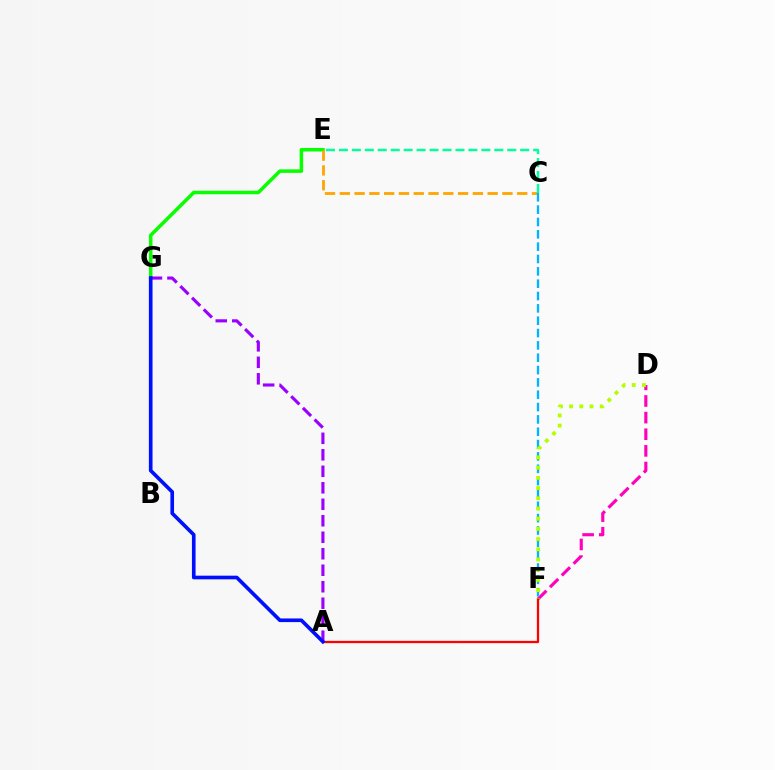{('E', 'G'): [{'color': '#08ff00', 'line_style': 'solid', 'thickness': 2.53}], ('A', 'G'): [{'color': '#9b00ff', 'line_style': 'dashed', 'thickness': 2.24}, {'color': '#0010ff', 'line_style': 'solid', 'thickness': 2.63}], ('C', 'E'): [{'color': '#ffa500', 'line_style': 'dashed', 'thickness': 2.01}, {'color': '#00ff9d', 'line_style': 'dashed', 'thickness': 1.76}], ('D', 'F'): [{'color': '#ff00bd', 'line_style': 'dashed', 'thickness': 2.26}, {'color': '#b3ff00', 'line_style': 'dotted', 'thickness': 2.77}], ('C', 'F'): [{'color': '#00b5ff', 'line_style': 'dashed', 'thickness': 1.68}], ('A', 'F'): [{'color': '#ff0000', 'line_style': 'solid', 'thickness': 1.64}]}